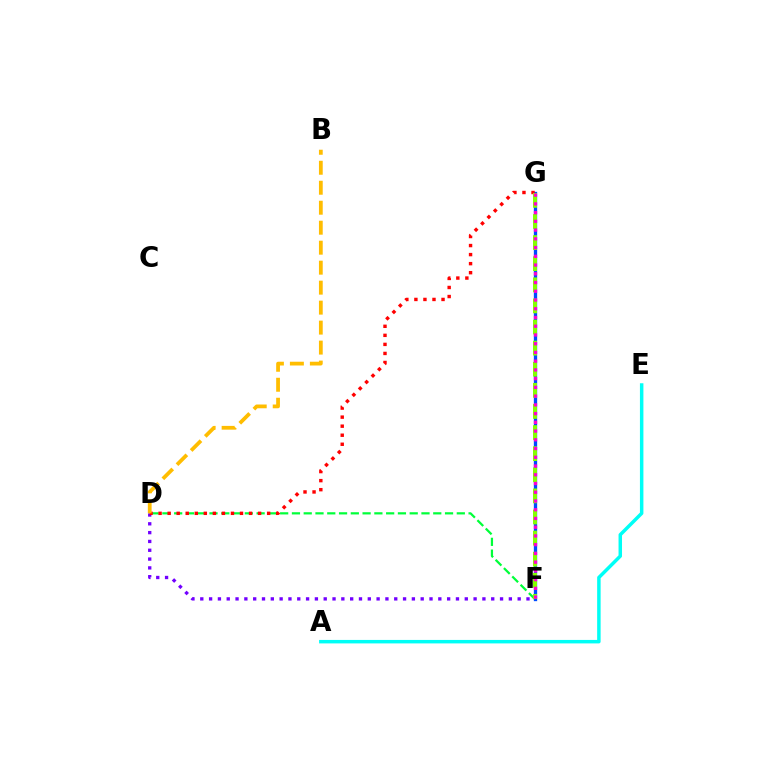{('F', 'G'): [{'color': '#004bff', 'line_style': 'solid', 'thickness': 2.39}, {'color': '#84ff00', 'line_style': 'dashed', 'thickness': 2.87}, {'color': '#ff00cf', 'line_style': 'dotted', 'thickness': 2.37}], ('D', 'F'): [{'color': '#00ff39', 'line_style': 'dashed', 'thickness': 1.6}, {'color': '#7200ff', 'line_style': 'dotted', 'thickness': 2.4}], ('A', 'E'): [{'color': '#00fff6', 'line_style': 'solid', 'thickness': 2.5}], ('D', 'G'): [{'color': '#ff0000', 'line_style': 'dotted', 'thickness': 2.46}], ('B', 'D'): [{'color': '#ffbd00', 'line_style': 'dashed', 'thickness': 2.71}]}